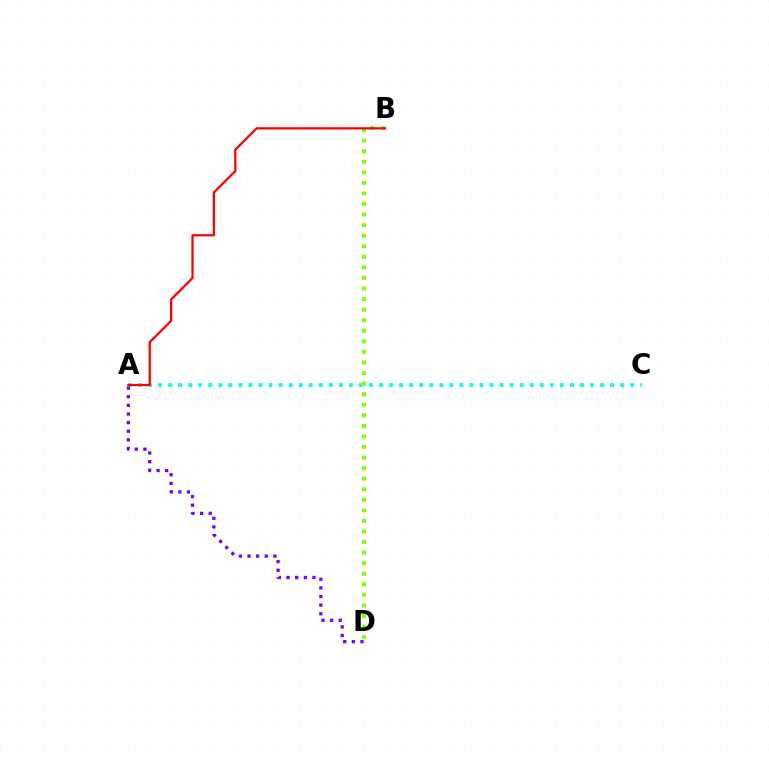{('A', 'C'): [{'color': '#00fff6', 'line_style': 'dotted', 'thickness': 2.73}], ('B', 'D'): [{'color': '#84ff00', 'line_style': 'dotted', 'thickness': 2.87}], ('A', 'B'): [{'color': '#ff0000', 'line_style': 'solid', 'thickness': 1.62}], ('A', 'D'): [{'color': '#7200ff', 'line_style': 'dotted', 'thickness': 2.35}]}